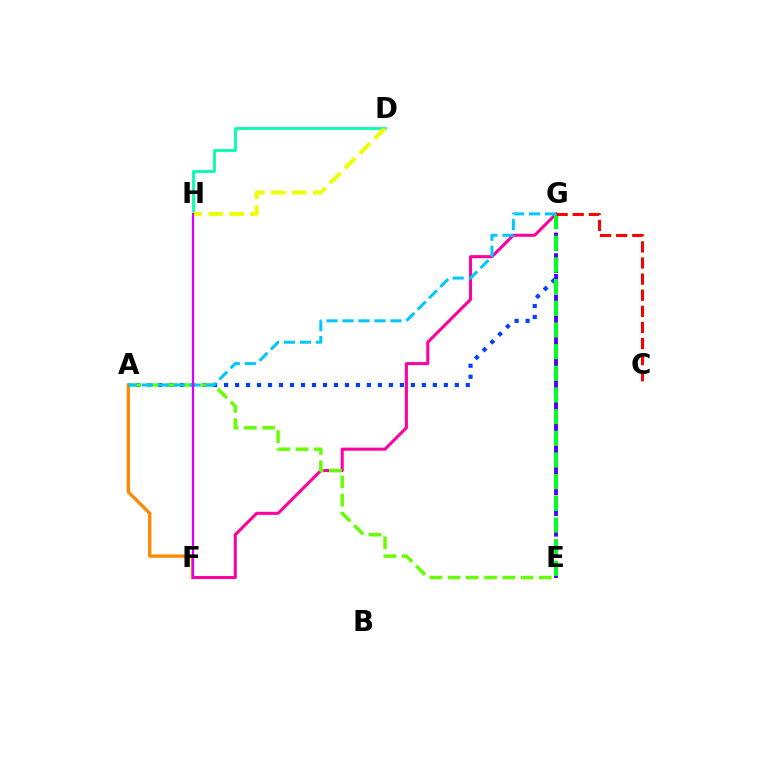{('E', 'G'): [{'color': '#4f00ff', 'line_style': 'dashed', 'thickness': 2.81}, {'color': '#00ff27', 'line_style': 'dashed', 'thickness': 2.94}], ('D', 'H'): [{'color': '#00ffaf', 'line_style': 'solid', 'thickness': 2.0}, {'color': '#eeff00', 'line_style': 'dashed', 'thickness': 2.85}], ('F', 'G'): [{'color': '#ff00a0', 'line_style': 'solid', 'thickness': 2.2}], ('A', 'F'): [{'color': '#ff8800', 'line_style': 'solid', 'thickness': 2.38}], ('A', 'G'): [{'color': '#003fff', 'line_style': 'dotted', 'thickness': 2.99}, {'color': '#00c7ff', 'line_style': 'dashed', 'thickness': 2.17}], ('C', 'G'): [{'color': '#ff0000', 'line_style': 'dashed', 'thickness': 2.19}], ('A', 'E'): [{'color': '#66ff00', 'line_style': 'dashed', 'thickness': 2.48}], ('F', 'H'): [{'color': '#d600ff', 'line_style': 'solid', 'thickness': 1.58}]}